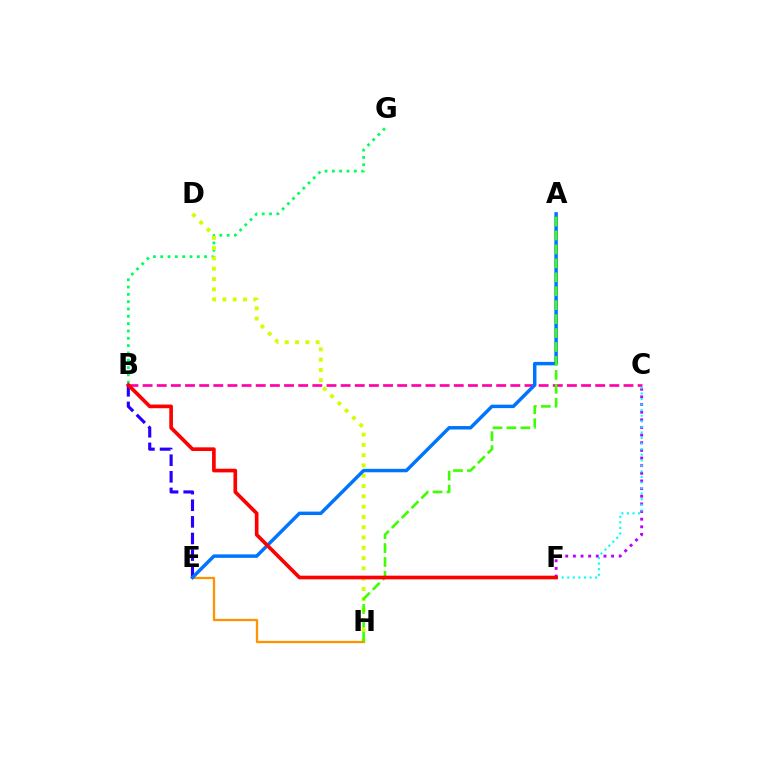{('B', 'G'): [{'color': '#00ff5c', 'line_style': 'dotted', 'thickness': 1.99}], ('B', 'C'): [{'color': '#ff00ac', 'line_style': 'dashed', 'thickness': 1.92}], ('B', 'E'): [{'color': '#2500ff', 'line_style': 'dashed', 'thickness': 2.26}], ('D', 'H'): [{'color': '#d1ff00', 'line_style': 'dotted', 'thickness': 2.8}], ('E', 'H'): [{'color': '#ff9400', 'line_style': 'solid', 'thickness': 1.65}], ('C', 'F'): [{'color': '#b900ff', 'line_style': 'dotted', 'thickness': 2.08}, {'color': '#00fff6', 'line_style': 'dotted', 'thickness': 1.51}], ('A', 'E'): [{'color': '#0074ff', 'line_style': 'solid', 'thickness': 2.49}], ('A', 'H'): [{'color': '#3dff00', 'line_style': 'dashed', 'thickness': 1.89}], ('B', 'F'): [{'color': '#ff0000', 'line_style': 'solid', 'thickness': 2.63}]}